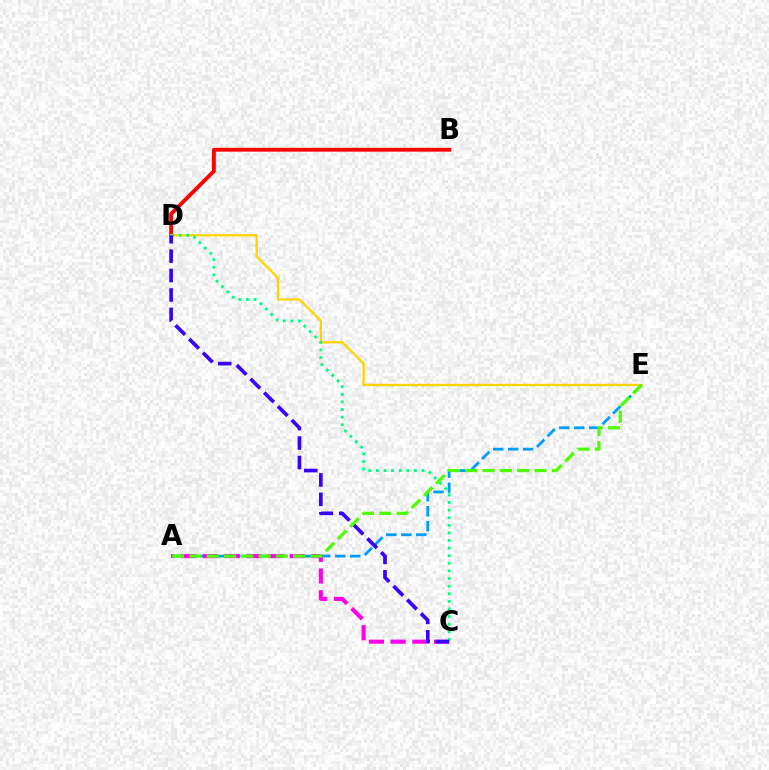{('B', 'D'): [{'color': '#ff0000', 'line_style': 'solid', 'thickness': 2.76}], ('D', 'E'): [{'color': '#ffd500', 'line_style': 'solid', 'thickness': 1.69}], ('A', 'E'): [{'color': '#009eff', 'line_style': 'dashed', 'thickness': 2.04}, {'color': '#4fff00', 'line_style': 'dashed', 'thickness': 2.35}], ('A', 'C'): [{'color': '#ff00ed', 'line_style': 'dashed', 'thickness': 2.95}], ('C', 'D'): [{'color': '#00ff86', 'line_style': 'dotted', 'thickness': 2.07}, {'color': '#3700ff', 'line_style': 'dashed', 'thickness': 2.64}]}